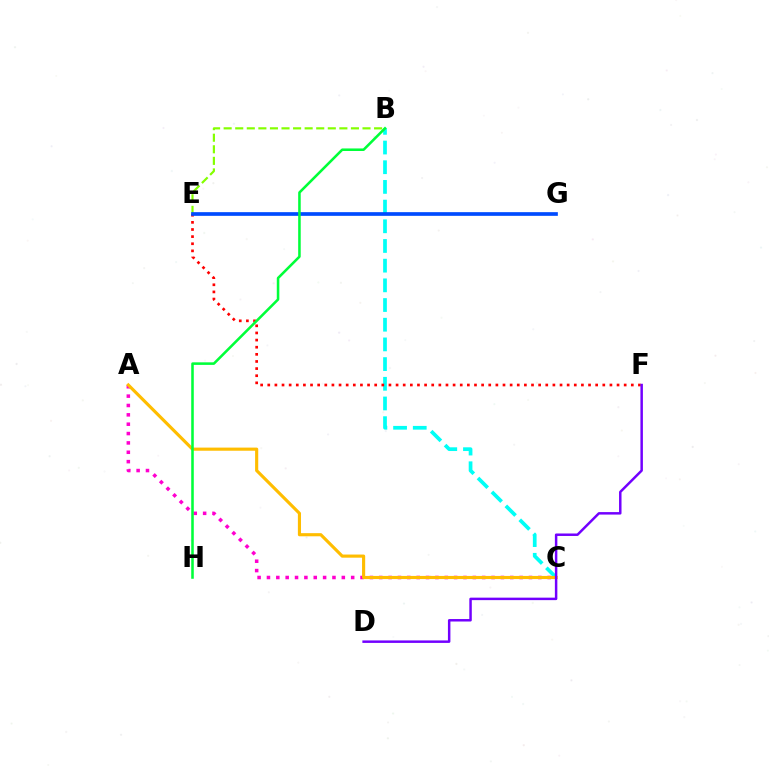{('B', 'E'): [{'color': '#84ff00', 'line_style': 'dashed', 'thickness': 1.57}], ('A', 'C'): [{'color': '#ff00cf', 'line_style': 'dotted', 'thickness': 2.54}, {'color': '#ffbd00', 'line_style': 'solid', 'thickness': 2.26}], ('B', 'C'): [{'color': '#00fff6', 'line_style': 'dashed', 'thickness': 2.67}], ('E', 'F'): [{'color': '#ff0000', 'line_style': 'dotted', 'thickness': 1.94}], ('E', 'G'): [{'color': '#004bff', 'line_style': 'solid', 'thickness': 2.65}], ('B', 'H'): [{'color': '#00ff39', 'line_style': 'solid', 'thickness': 1.84}], ('D', 'F'): [{'color': '#7200ff', 'line_style': 'solid', 'thickness': 1.78}]}